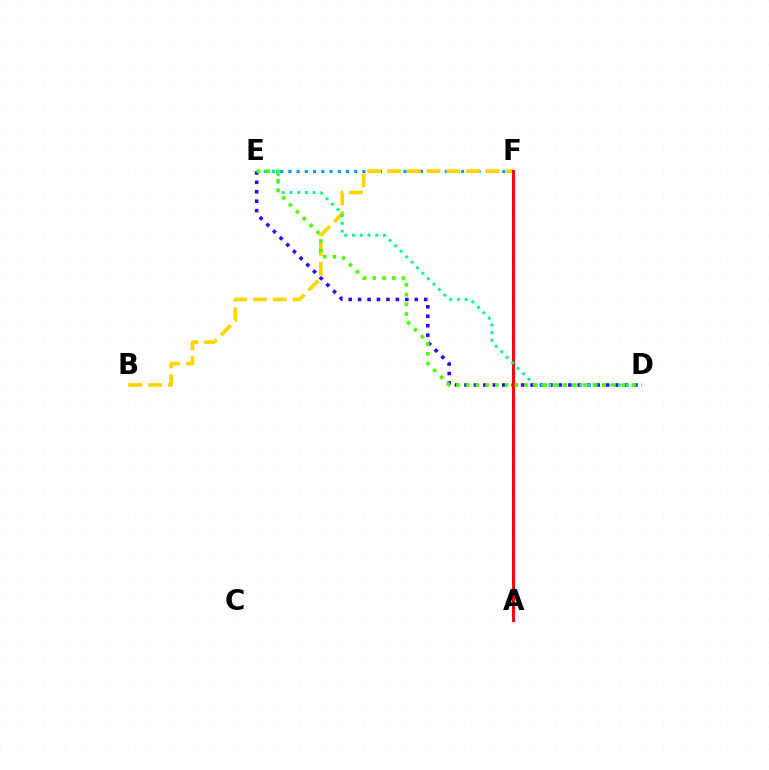{('E', 'F'): [{'color': '#009eff', 'line_style': 'dotted', 'thickness': 2.23}], ('B', 'F'): [{'color': '#ffd500', 'line_style': 'dashed', 'thickness': 2.69}], ('D', 'E'): [{'color': '#3700ff', 'line_style': 'dotted', 'thickness': 2.57}, {'color': '#00ff86', 'line_style': 'dotted', 'thickness': 2.1}, {'color': '#4fff00', 'line_style': 'dotted', 'thickness': 2.65}], ('A', 'F'): [{'color': '#ff00ed', 'line_style': 'dotted', 'thickness': 2.09}, {'color': '#ff0000', 'line_style': 'solid', 'thickness': 2.13}]}